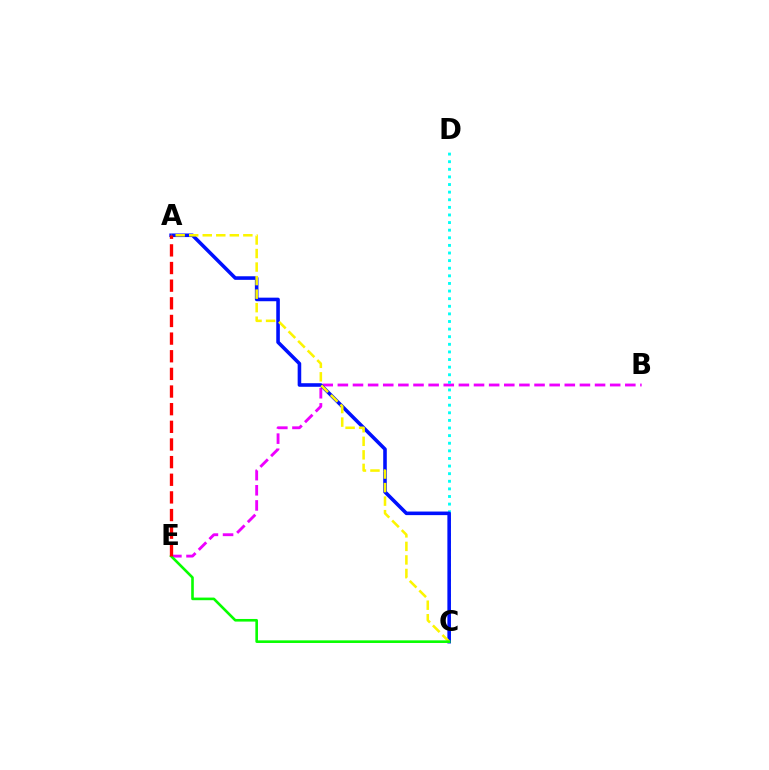{('B', 'E'): [{'color': '#ee00ff', 'line_style': 'dashed', 'thickness': 2.06}], ('C', 'D'): [{'color': '#00fff6', 'line_style': 'dotted', 'thickness': 2.07}], ('A', 'C'): [{'color': '#0010ff', 'line_style': 'solid', 'thickness': 2.58}, {'color': '#fcf500', 'line_style': 'dashed', 'thickness': 1.84}], ('C', 'E'): [{'color': '#08ff00', 'line_style': 'solid', 'thickness': 1.89}], ('A', 'E'): [{'color': '#ff0000', 'line_style': 'dashed', 'thickness': 2.4}]}